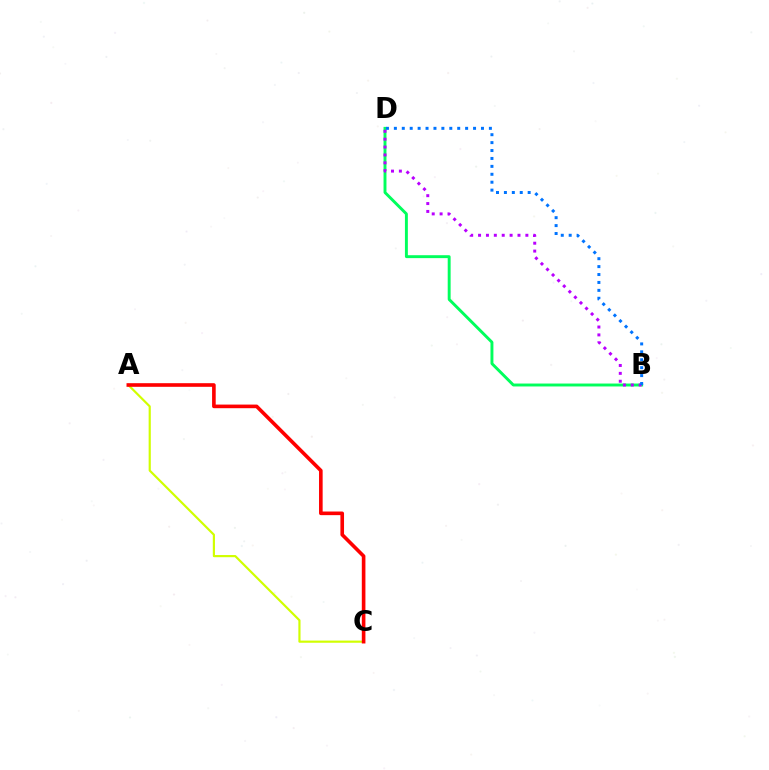{('B', 'D'): [{'color': '#00ff5c', 'line_style': 'solid', 'thickness': 2.1}, {'color': '#b900ff', 'line_style': 'dotted', 'thickness': 2.14}, {'color': '#0074ff', 'line_style': 'dotted', 'thickness': 2.15}], ('A', 'C'): [{'color': '#d1ff00', 'line_style': 'solid', 'thickness': 1.56}, {'color': '#ff0000', 'line_style': 'solid', 'thickness': 2.61}]}